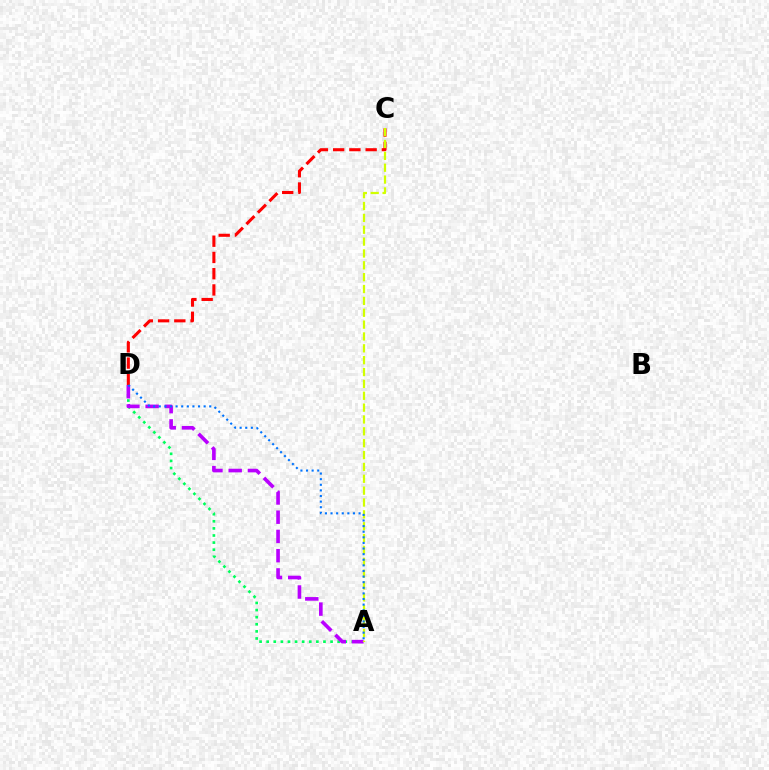{('A', 'D'): [{'color': '#00ff5c', 'line_style': 'dotted', 'thickness': 1.93}, {'color': '#b900ff', 'line_style': 'dashed', 'thickness': 2.61}, {'color': '#0074ff', 'line_style': 'dotted', 'thickness': 1.52}], ('C', 'D'): [{'color': '#ff0000', 'line_style': 'dashed', 'thickness': 2.21}], ('A', 'C'): [{'color': '#d1ff00', 'line_style': 'dashed', 'thickness': 1.61}]}